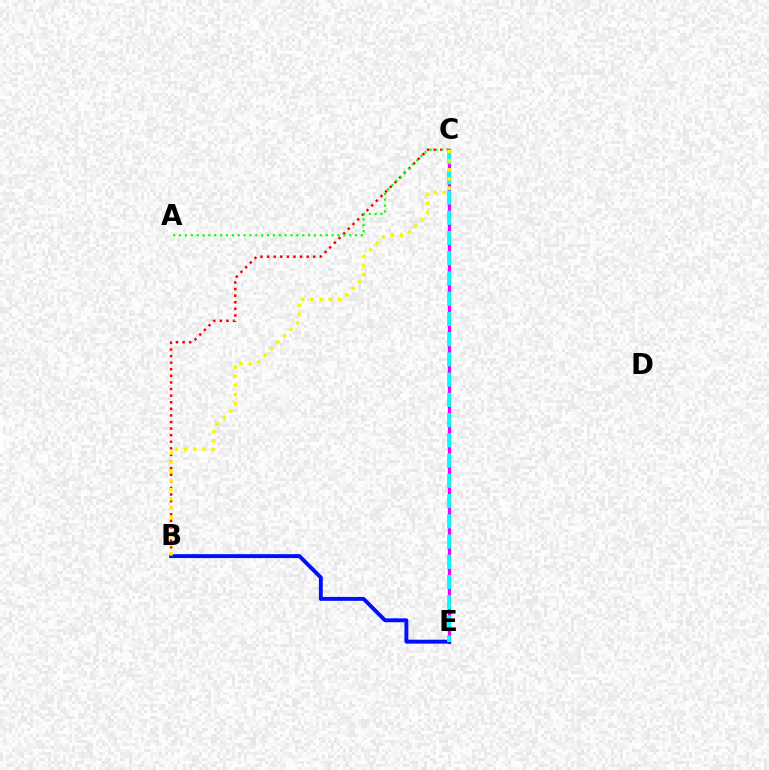{('C', 'E'): [{'color': '#ee00ff', 'line_style': 'solid', 'thickness': 2.36}, {'color': '#00fff6', 'line_style': 'dashed', 'thickness': 2.75}], ('B', 'C'): [{'color': '#ff0000', 'line_style': 'dotted', 'thickness': 1.79}, {'color': '#fcf500', 'line_style': 'dotted', 'thickness': 2.49}], ('B', 'E'): [{'color': '#0010ff', 'line_style': 'solid', 'thickness': 2.82}], ('A', 'C'): [{'color': '#08ff00', 'line_style': 'dotted', 'thickness': 1.59}]}